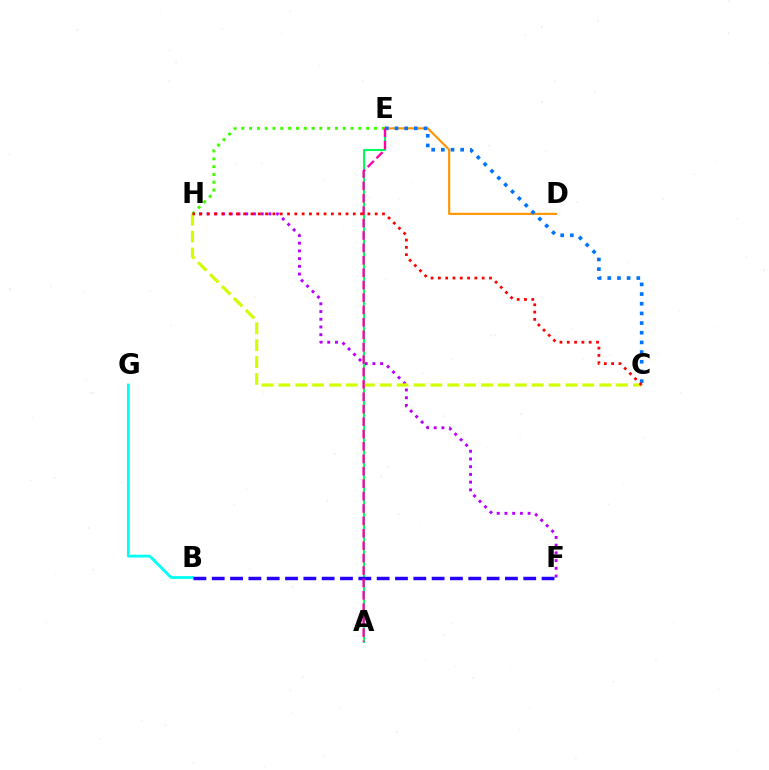{('F', 'H'): [{'color': '#b900ff', 'line_style': 'dotted', 'thickness': 2.1}], ('B', 'G'): [{'color': '#00fff6', 'line_style': 'solid', 'thickness': 2.01}], ('E', 'H'): [{'color': '#3dff00', 'line_style': 'dotted', 'thickness': 2.12}], ('A', 'E'): [{'color': '#00ff5c', 'line_style': 'solid', 'thickness': 1.51}, {'color': '#ff00ac', 'line_style': 'dashed', 'thickness': 1.69}], ('C', 'H'): [{'color': '#d1ff00', 'line_style': 'dashed', 'thickness': 2.29}, {'color': '#ff0000', 'line_style': 'dotted', 'thickness': 1.98}], ('D', 'E'): [{'color': '#ff9400', 'line_style': 'solid', 'thickness': 1.53}], ('B', 'F'): [{'color': '#2500ff', 'line_style': 'dashed', 'thickness': 2.49}], ('C', 'E'): [{'color': '#0074ff', 'line_style': 'dotted', 'thickness': 2.63}]}